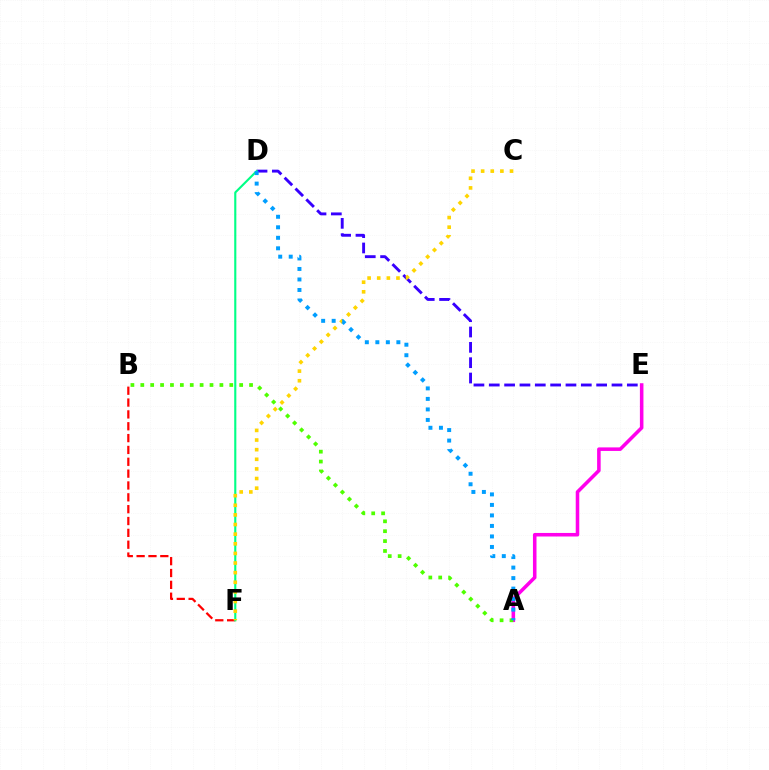{('A', 'E'): [{'color': '#ff00ed', 'line_style': 'solid', 'thickness': 2.55}], ('A', 'B'): [{'color': '#4fff00', 'line_style': 'dotted', 'thickness': 2.69}], ('D', 'E'): [{'color': '#3700ff', 'line_style': 'dashed', 'thickness': 2.08}], ('B', 'F'): [{'color': '#ff0000', 'line_style': 'dashed', 'thickness': 1.61}], ('D', 'F'): [{'color': '#00ff86', 'line_style': 'solid', 'thickness': 1.53}], ('C', 'F'): [{'color': '#ffd500', 'line_style': 'dotted', 'thickness': 2.62}], ('A', 'D'): [{'color': '#009eff', 'line_style': 'dotted', 'thickness': 2.86}]}